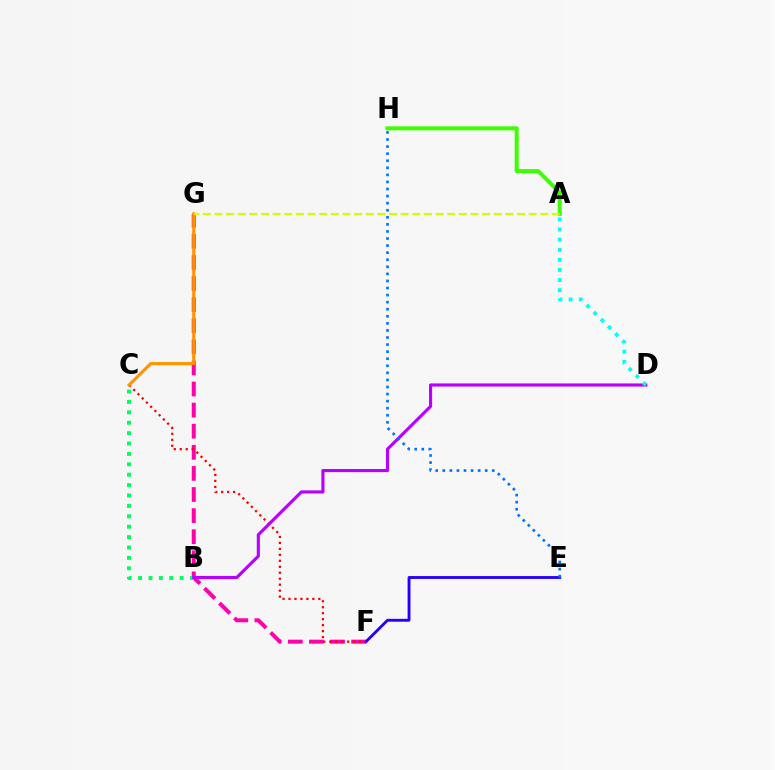{('F', 'G'): [{'color': '#ff00ac', 'line_style': 'dashed', 'thickness': 2.87}], ('E', 'F'): [{'color': '#2500ff', 'line_style': 'solid', 'thickness': 2.06}], ('B', 'C'): [{'color': '#00ff5c', 'line_style': 'dotted', 'thickness': 2.82}], ('C', 'F'): [{'color': '#ff0000', 'line_style': 'dotted', 'thickness': 1.62}], ('A', 'H'): [{'color': '#3dff00', 'line_style': 'solid', 'thickness': 2.88}], ('C', 'G'): [{'color': '#ff9400', 'line_style': 'solid', 'thickness': 2.25}], ('A', 'G'): [{'color': '#d1ff00', 'line_style': 'dashed', 'thickness': 1.58}], ('B', 'D'): [{'color': '#b900ff', 'line_style': 'solid', 'thickness': 2.25}], ('E', 'H'): [{'color': '#0074ff', 'line_style': 'dotted', 'thickness': 1.92}], ('A', 'D'): [{'color': '#00fff6', 'line_style': 'dotted', 'thickness': 2.74}]}